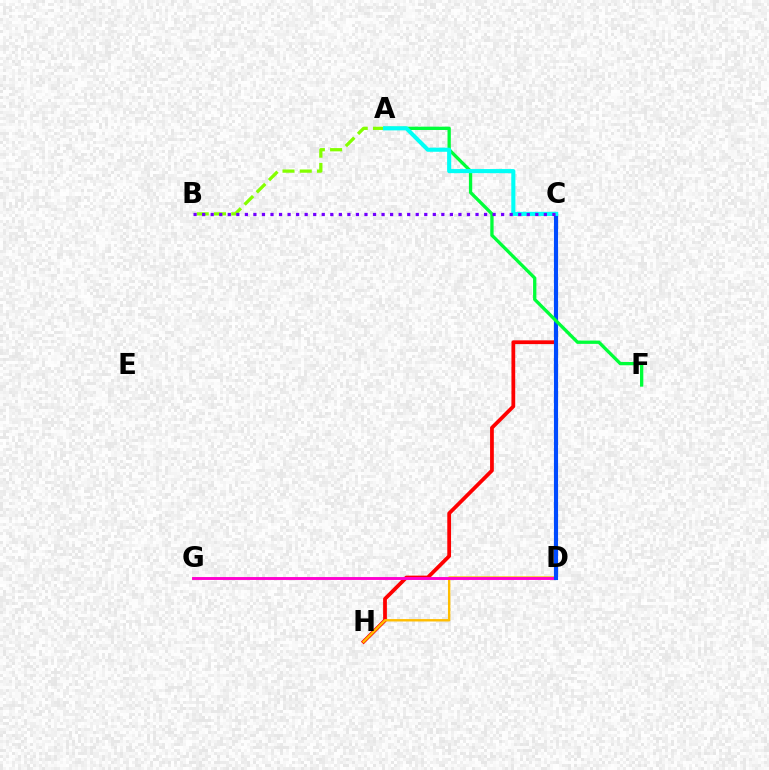{('C', 'H'): [{'color': '#ff0000', 'line_style': 'solid', 'thickness': 2.71}], ('D', 'H'): [{'color': '#ffbd00', 'line_style': 'solid', 'thickness': 1.73}], ('A', 'B'): [{'color': '#84ff00', 'line_style': 'dashed', 'thickness': 2.34}], ('D', 'G'): [{'color': '#ff00cf', 'line_style': 'solid', 'thickness': 2.09}], ('C', 'D'): [{'color': '#004bff', 'line_style': 'solid', 'thickness': 2.98}], ('A', 'F'): [{'color': '#00ff39', 'line_style': 'solid', 'thickness': 2.38}], ('A', 'C'): [{'color': '#00fff6', 'line_style': 'solid', 'thickness': 2.95}], ('B', 'C'): [{'color': '#7200ff', 'line_style': 'dotted', 'thickness': 2.32}]}